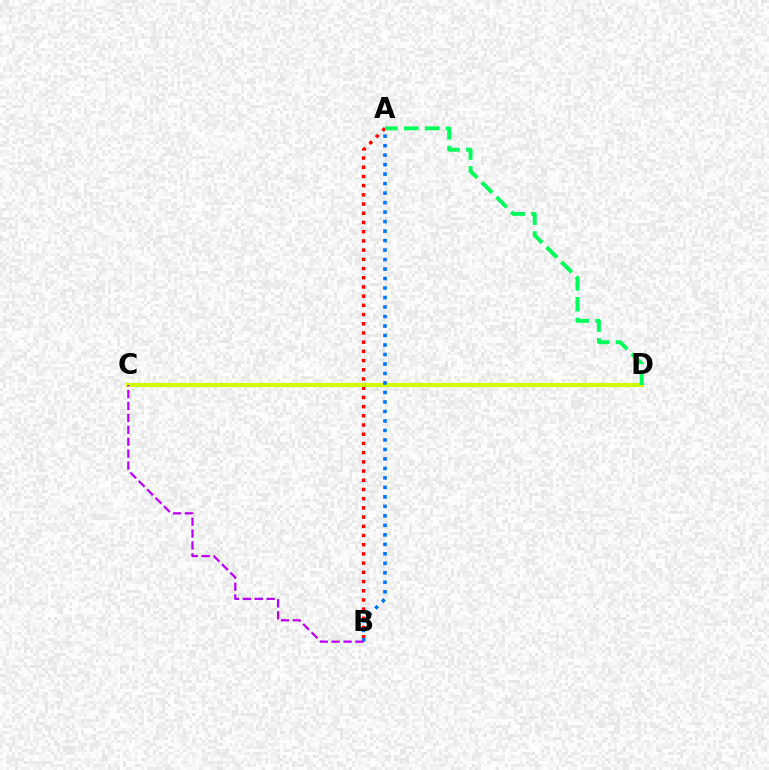{('A', 'B'): [{'color': '#ff0000', 'line_style': 'dotted', 'thickness': 2.5}, {'color': '#0074ff', 'line_style': 'dotted', 'thickness': 2.58}], ('C', 'D'): [{'color': '#d1ff00', 'line_style': 'solid', 'thickness': 2.97}], ('A', 'D'): [{'color': '#00ff5c', 'line_style': 'dashed', 'thickness': 2.83}], ('B', 'C'): [{'color': '#b900ff', 'line_style': 'dashed', 'thickness': 1.62}]}